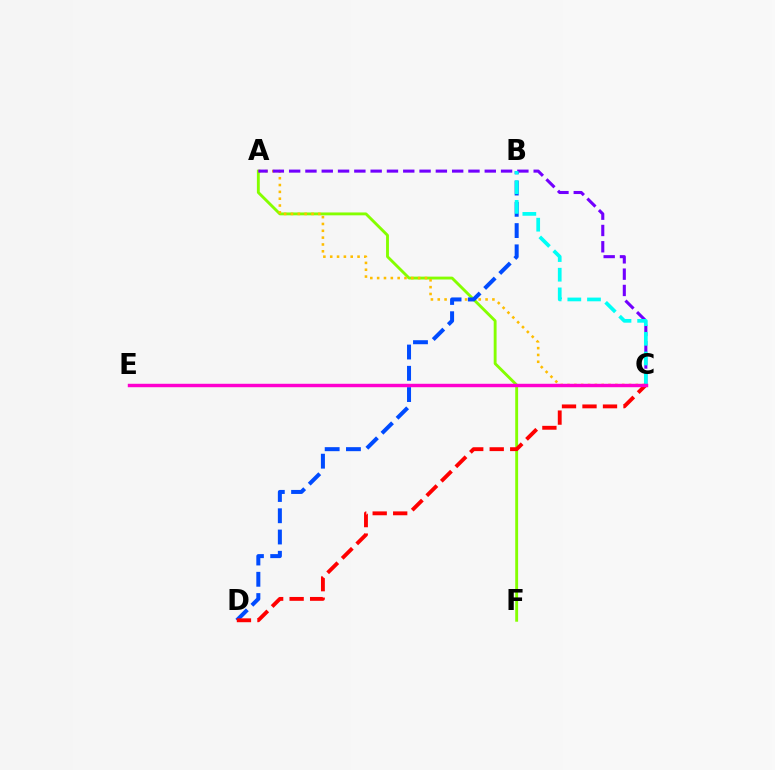{('A', 'F'): [{'color': '#84ff00', 'line_style': 'solid', 'thickness': 2.07}], ('A', 'C'): [{'color': '#ffbd00', 'line_style': 'dotted', 'thickness': 1.86}, {'color': '#7200ff', 'line_style': 'dashed', 'thickness': 2.21}], ('B', 'D'): [{'color': '#004bff', 'line_style': 'dashed', 'thickness': 2.89}], ('B', 'C'): [{'color': '#00fff6', 'line_style': 'dashed', 'thickness': 2.67}], ('C', 'E'): [{'color': '#00ff39', 'line_style': 'solid', 'thickness': 2.13}, {'color': '#ff00cf', 'line_style': 'solid', 'thickness': 2.47}], ('C', 'D'): [{'color': '#ff0000', 'line_style': 'dashed', 'thickness': 2.78}]}